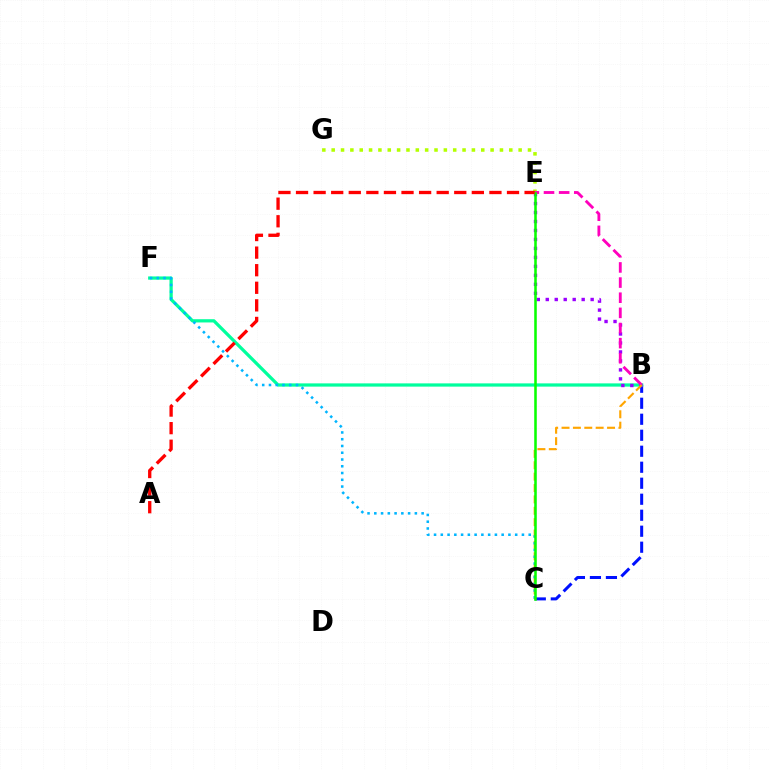{('E', 'G'): [{'color': '#b3ff00', 'line_style': 'dotted', 'thickness': 2.54}], ('B', 'C'): [{'color': '#0010ff', 'line_style': 'dashed', 'thickness': 2.17}, {'color': '#ffa500', 'line_style': 'dashed', 'thickness': 1.55}], ('B', 'F'): [{'color': '#00ff9d', 'line_style': 'solid', 'thickness': 2.33}], ('B', 'E'): [{'color': '#9b00ff', 'line_style': 'dotted', 'thickness': 2.44}, {'color': '#ff00bd', 'line_style': 'dashed', 'thickness': 2.06}], ('C', 'F'): [{'color': '#00b5ff', 'line_style': 'dotted', 'thickness': 1.84}], ('C', 'E'): [{'color': '#08ff00', 'line_style': 'solid', 'thickness': 1.83}], ('A', 'E'): [{'color': '#ff0000', 'line_style': 'dashed', 'thickness': 2.39}]}